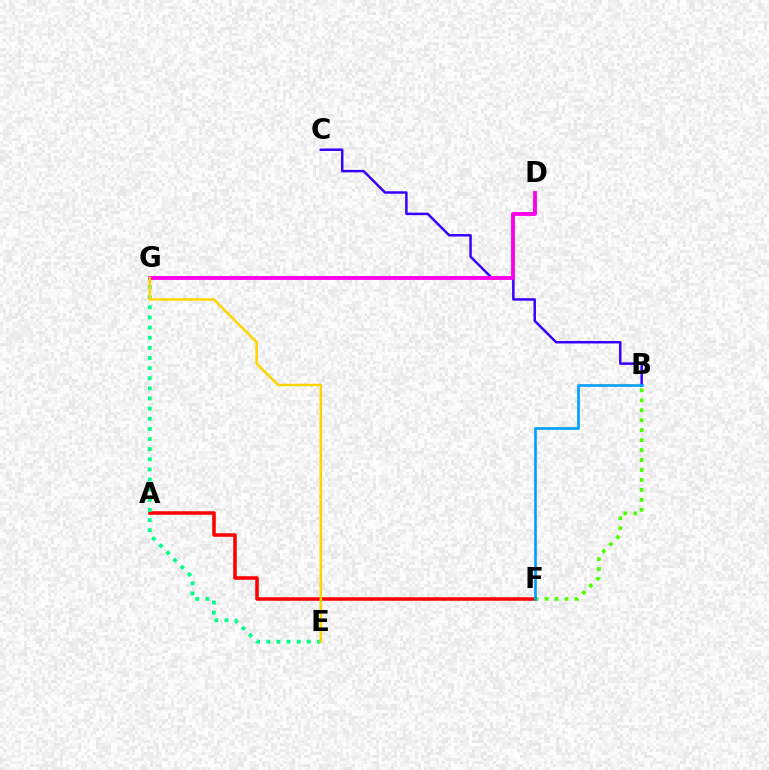{('B', 'C'): [{'color': '#3700ff', 'line_style': 'solid', 'thickness': 1.79}], ('A', 'F'): [{'color': '#ff0000', 'line_style': 'solid', 'thickness': 2.55}], ('E', 'G'): [{'color': '#00ff86', 'line_style': 'dotted', 'thickness': 2.75}, {'color': '#ffd500', 'line_style': 'solid', 'thickness': 1.81}], ('D', 'G'): [{'color': '#ff00ed', 'line_style': 'solid', 'thickness': 2.77}], ('B', 'F'): [{'color': '#4fff00', 'line_style': 'dotted', 'thickness': 2.7}, {'color': '#009eff', 'line_style': 'solid', 'thickness': 1.9}]}